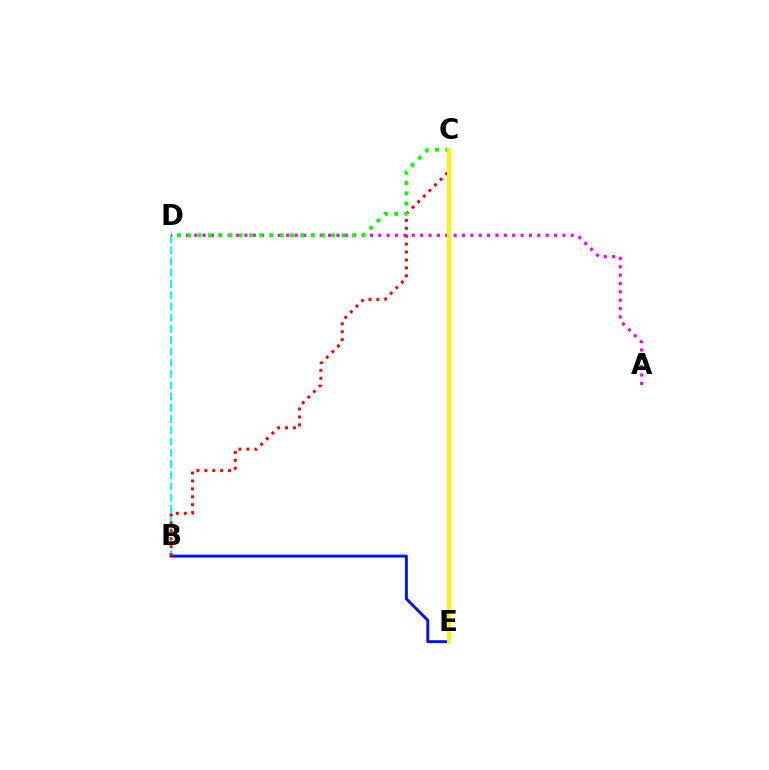{('B', 'E'): [{'color': '#0010ff', 'line_style': 'solid', 'thickness': 2.1}], ('B', 'D'): [{'color': '#00fff6', 'line_style': 'dashed', 'thickness': 1.53}], ('B', 'C'): [{'color': '#ff0000', 'line_style': 'dotted', 'thickness': 2.15}], ('A', 'D'): [{'color': '#ee00ff', 'line_style': 'dotted', 'thickness': 2.27}], ('C', 'D'): [{'color': '#08ff00', 'line_style': 'dotted', 'thickness': 2.79}], ('C', 'E'): [{'color': '#fcf500', 'line_style': 'solid', 'thickness': 2.9}]}